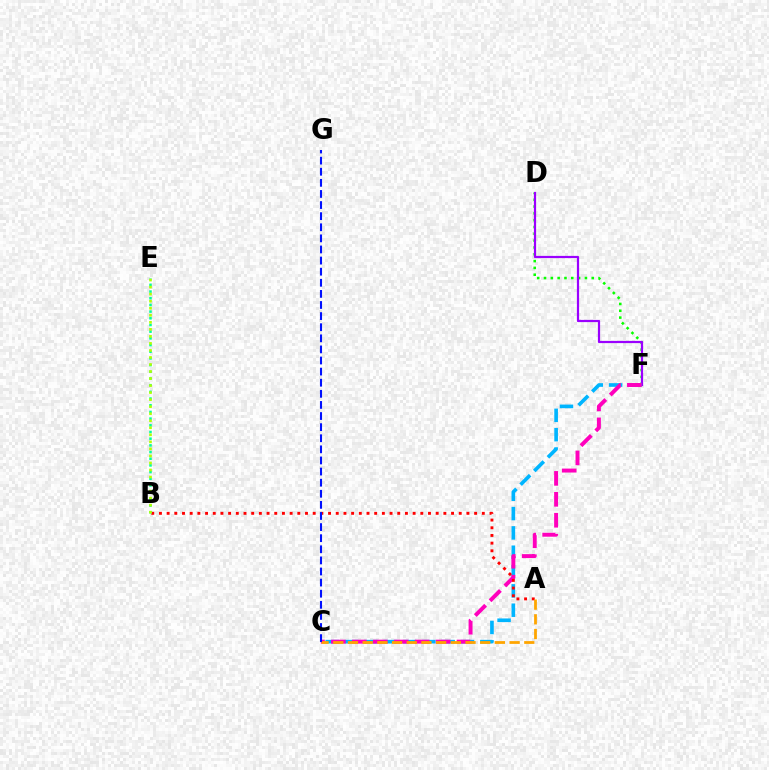{('D', 'F'): [{'color': '#08ff00', 'line_style': 'dotted', 'thickness': 1.85}, {'color': '#9b00ff', 'line_style': 'solid', 'thickness': 1.59}], ('C', 'F'): [{'color': '#00b5ff', 'line_style': 'dashed', 'thickness': 2.63}, {'color': '#ff00bd', 'line_style': 'dashed', 'thickness': 2.84}], ('A', 'B'): [{'color': '#ff0000', 'line_style': 'dotted', 'thickness': 2.09}], ('B', 'E'): [{'color': '#00ff9d', 'line_style': 'dotted', 'thickness': 1.82}, {'color': '#b3ff00', 'line_style': 'dotted', 'thickness': 1.91}], ('A', 'C'): [{'color': '#ffa500', 'line_style': 'dashed', 'thickness': 2.0}], ('C', 'G'): [{'color': '#0010ff', 'line_style': 'dashed', 'thickness': 1.51}]}